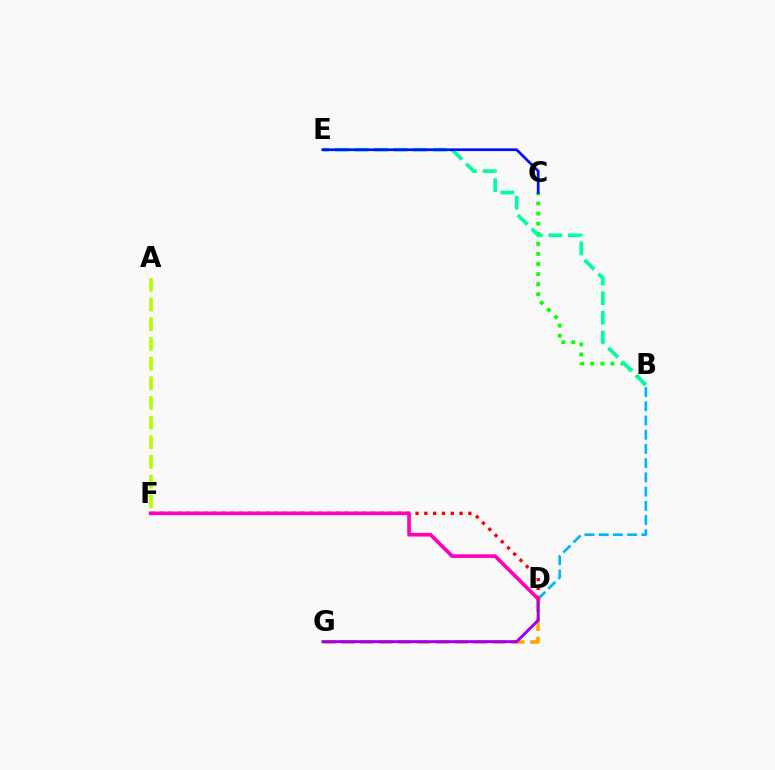{('D', 'G'): [{'color': '#ffa500', 'line_style': 'dashed', 'thickness': 2.56}, {'color': '#9b00ff', 'line_style': 'solid', 'thickness': 2.13}], ('D', 'F'): [{'color': '#ff0000', 'line_style': 'dotted', 'thickness': 2.39}, {'color': '#ff00bd', 'line_style': 'solid', 'thickness': 2.63}], ('B', 'D'): [{'color': '#00b5ff', 'line_style': 'dashed', 'thickness': 1.93}], ('A', 'F'): [{'color': '#b3ff00', 'line_style': 'dashed', 'thickness': 2.67}], ('B', 'C'): [{'color': '#08ff00', 'line_style': 'dotted', 'thickness': 2.74}], ('B', 'E'): [{'color': '#00ff9d', 'line_style': 'dashed', 'thickness': 2.66}], ('C', 'E'): [{'color': '#0010ff', 'line_style': 'solid', 'thickness': 1.97}]}